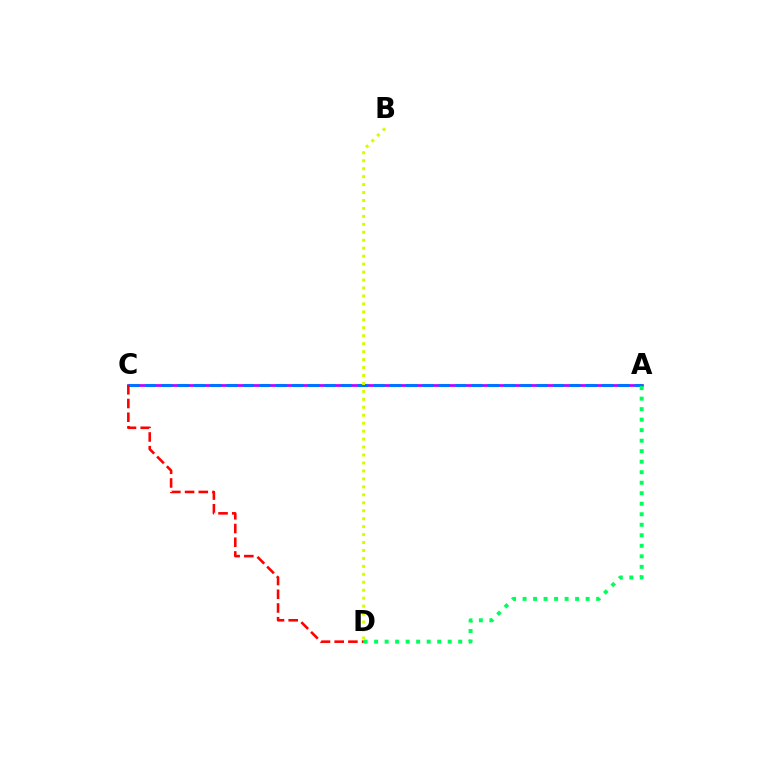{('A', 'C'): [{'color': '#b900ff', 'line_style': 'solid', 'thickness': 1.95}, {'color': '#0074ff', 'line_style': 'dashed', 'thickness': 2.22}], ('A', 'D'): [{'color': '#00ff5c', 'line_style': 'dotted', 'thickness': 2.86}], ('B', 'D'): [{'color': '#d1ff00', 'line_style': 'dotted', 'thickness': 2.16}], ('C', 'D'): [{'color': '#ff0000', 'line_style': 'dashed', 'thickness': 1.86}]}